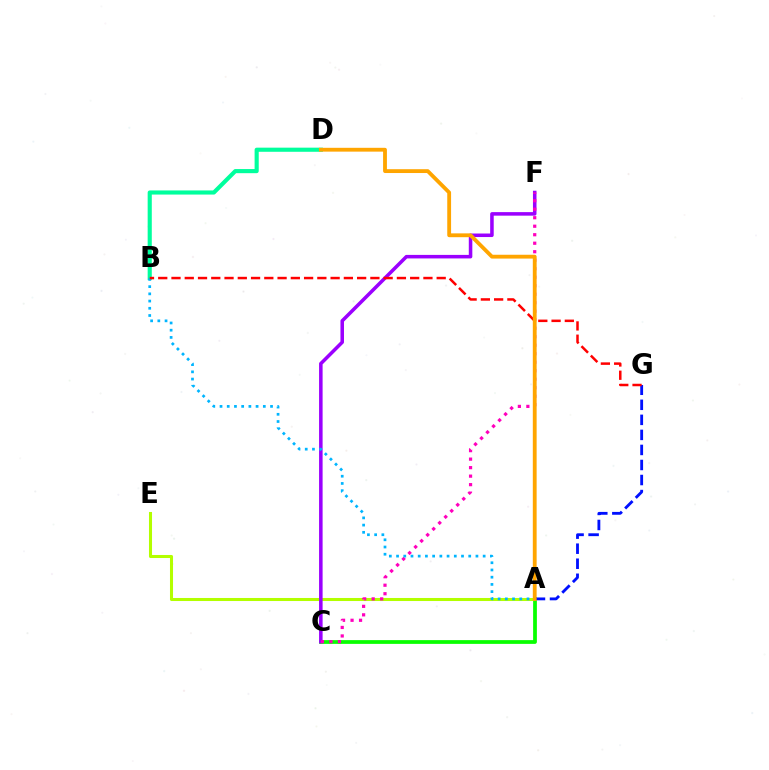{('A', 'C'): [{'color': '#08ff00', 'line_style': 'solid', 'thickness': 2.7}], ('A', 'E'): [{'color': '#b3ff00', 'line_style': 'solid', 'thickness': 2.19}], ('C', 'F'): [{'color': '#9b00ff', 'line_style': 'solid', 'thickness': 2.54}, {'color': '#ff00bd', 'line_style': 'dotted', 'thickness': 2.31}], ('B', 'D'): [{'color': '#00ff9d', 'line_style': 'solid', 'thickness': 2.97}], ('A', 'B'): [{'color': '#00b5ff', 'line_style': 'dotted', 'thickness': 1.96}], ('A', 'G'): [{'color': '#0010ff', 'line_style': 'dashed', 'thickness': 2.04}], ('B', 'G'): [{'color': '#ff0000', 'line_style': 'dashed', 'thickness': 1.8}], ('A', 'D'): [{'color': '#ffa500', 'line_style': 'solid', 'thickness': 2.75}]}